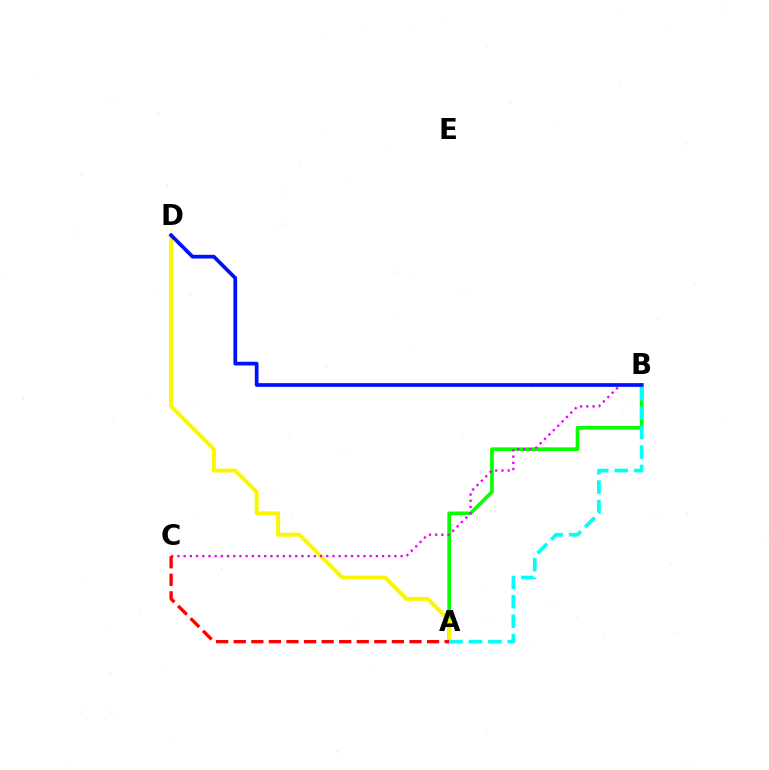{('A', 'B'): [{'color': '#08ff00', 'line_style': 'solid', 'thickness': 2.64}, {'color': '#00fff6', 'line_style': 'dashed', 'thickness': 2.64}], ('A', 'D'): [{'color': '#fcf500', 'line_style': 'solid', 'thickness': 2.83}], ('B', 'C'): [{'color': '#ee00ff', 'line_style': 'dotted', 'thickness': 1.68}], ('A', 'C'): [{'color': '#ff0000', 'line_style': 'dashed', 'thickness': 2.39}], ('B', 'D'): [{'color': '#0010ff', 'line_style': 'solid', 'thickness': 2.68}]}